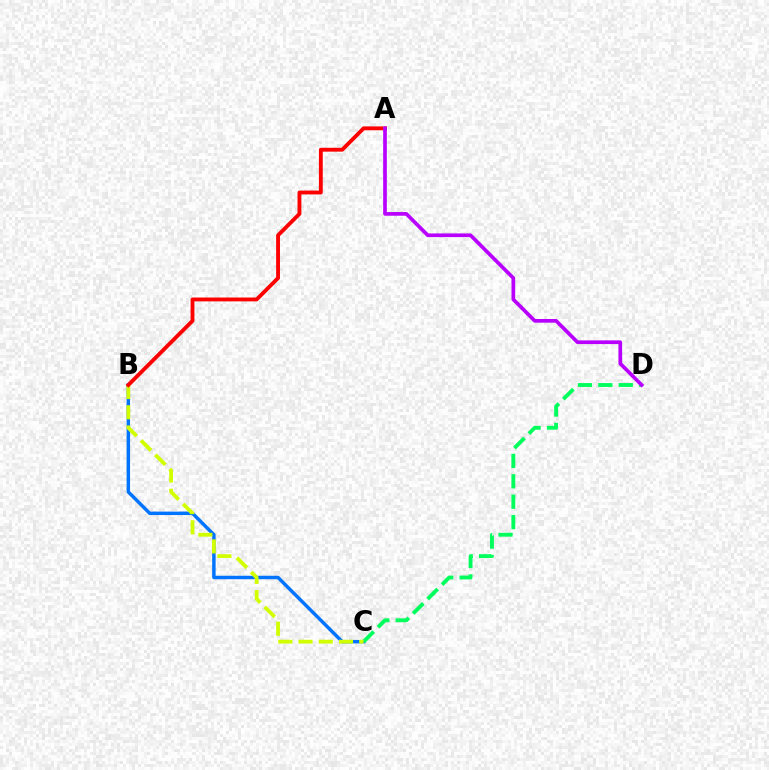{('B', 'C'): [{'color': '#0074ff', 'line_style': 'solid', 'thickness': 2.49}, {'color': '#d1ff00', 'line_style': 'dashed', 'thickness': 2.75}], ('C', 'D'): [{'color': '#00ff5c', 'line_style': 'dashed', 'thickness': 2.77}], ('A', 'B'): [{'color': '#ff0000', 'line_style': 'solid', 'thickness': 2.77}], ('A', 'D'): [{'color': '#b900ff', 'line_style': 'solid', 'thickness': 2.66}]}